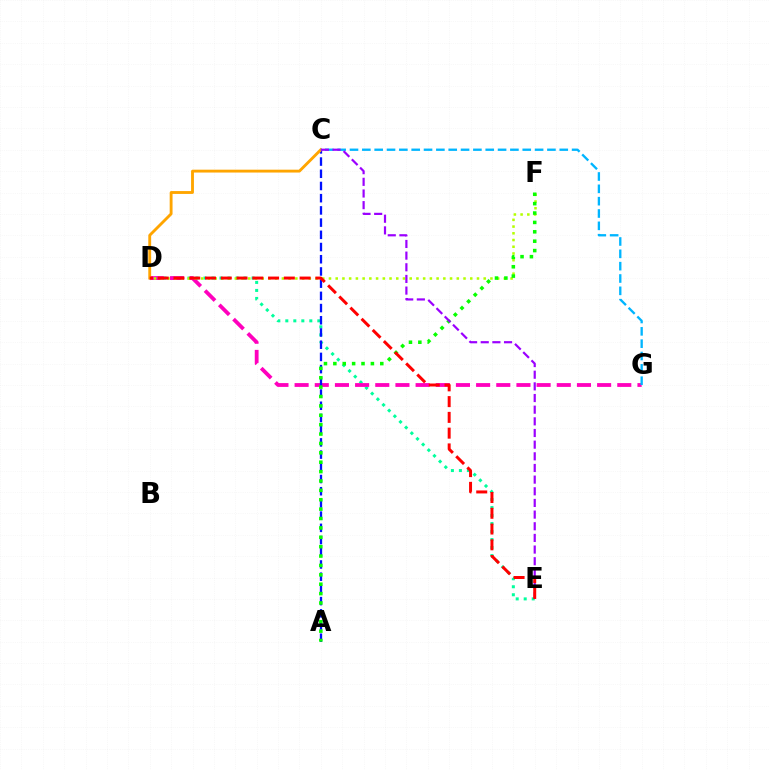{('D', 'E'): [{'color': '#00ff9d', 'line_style': 'dotted', 'thickness': 2.17}, {'color': '#ff0000', 'line_style': 'dashed', 'thickness': 2.14}], ('D', 'G'): [{'color': '#ff00bd', 'line_style': 'dashed', 'thickness': 2.74}], ('A', 'C'): [{'color': '#0010ff', 'line_style': 'dashed', 'thickness': 1.66}], ('C', 'D'): [{'color': '#ffa500', 'line_style': 'solid', 'thickness': 2.06}], ('C', 'G'): [{'color': '#00b5ff', 'line_style': 'dashed', 'thickness': 1.68}], ('D', 'F'): [{'color': '#b3ff00', 'line_style': 'dotted', 'thickness': 1.83}], ('A', 'F'): [{'color': '#08ff00', 'line_style': 'dotted', 'thickness': 2.55}], ('C', 'E'): [{'color': '#9b00ff', 'line_style': 'dashed', 'thickness': 1.58}]}